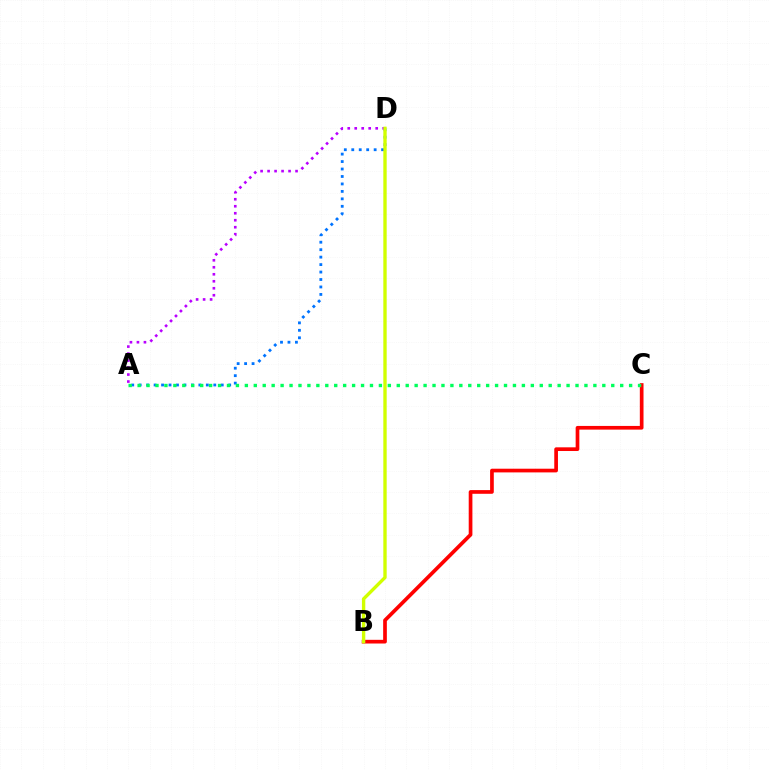{('A', 'D'): [{'color': '#0074ff', 'line_style': 'dotted', 'thickness': 2.03}, {'color': '#b900ff', 'line_style': 'dotted', 'thickness': 1.9}], ('B', 'C'): [{'color': '#ff0000', 'line_style': 'solid', 'thickness': 2.66}], ('B', 'D'): [{'color': '#d1ff00', 'line_style': 'solid', 'thickness': 2.42}], ('A', 'C'): [{'color': '#00ff5c', 'line_style': 'dotted', 'thickness': 2.43}]}